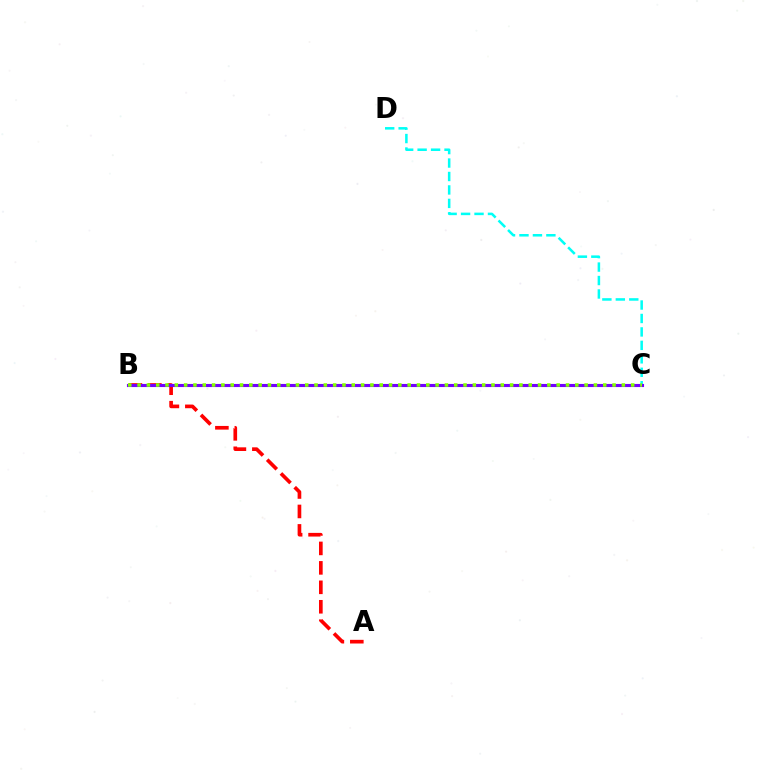{('C', 'D'): [{'color': '#00fff6', 'line_style': 'dashed', 'thickness': 1.83}], ('A', 'B'): [{'color': '#ff0000', 'line_style': 'dashed', 'thickness': 2.64}], ('B', 'C'): [{'color': '#7200ff', 'line_style': 'solid', 'thickness': 2.23}, {'color': '#84ff00', 'line_style': 'dotted', 'thickness': 2.53}]}